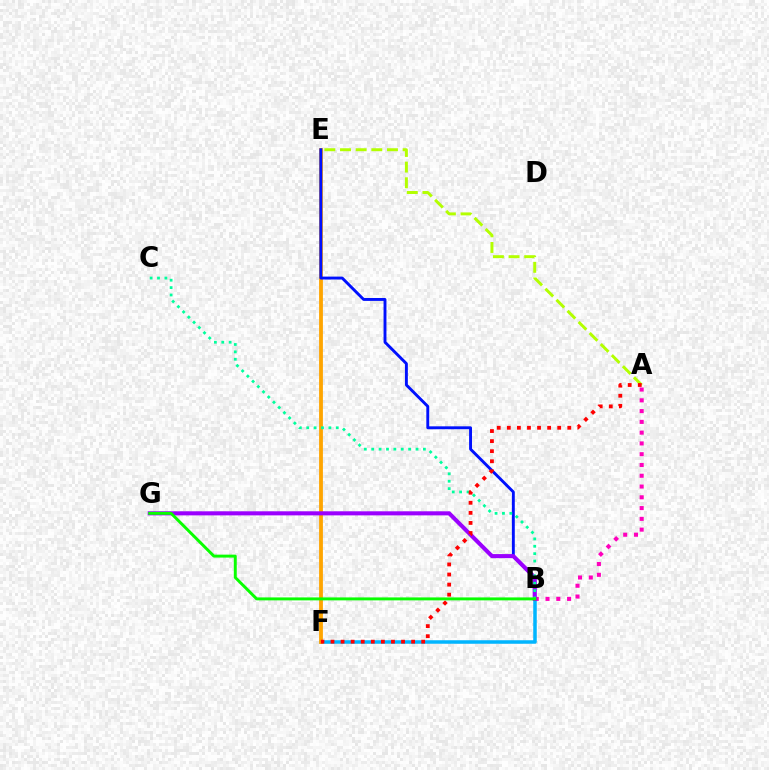{('B', 'F'): [{'color': '#00b5ff', 'line_style': 'solid', 'thickness': 2.53}], ('E', 'F'): [{'color': '#ffa500', 'line_style': 'solid', 'thickness': 2.74}], ('B', 'E'): [{'color': '#0010ff', 'line_style': 'solid', 'thickness': 2.09}], ('A', 'B'): [{'color': '#ff00bd', 'line_style': 'dotted', 'thickness': 2.93}], ('A', 'E'): [{'color': '#b3ff00', 'line_style': 'dashed', 'thickness': 2.13}], ('B', 'G'): [{'color': '#9b00ff', 'line_style': 'solid', 'thickness': 2.93}, {'color': '#08ff00', 'line_style': 'solid', 'thickness': 2.12}], ('B', 'C'): [{'color': '#00ff9d', 'line_style': 'dotted', 'thickness': 2.01}], ('A', 'F'): [{'color': '#ff0000', 'line_style': 'dotted', 'thickness': 2.74}]}